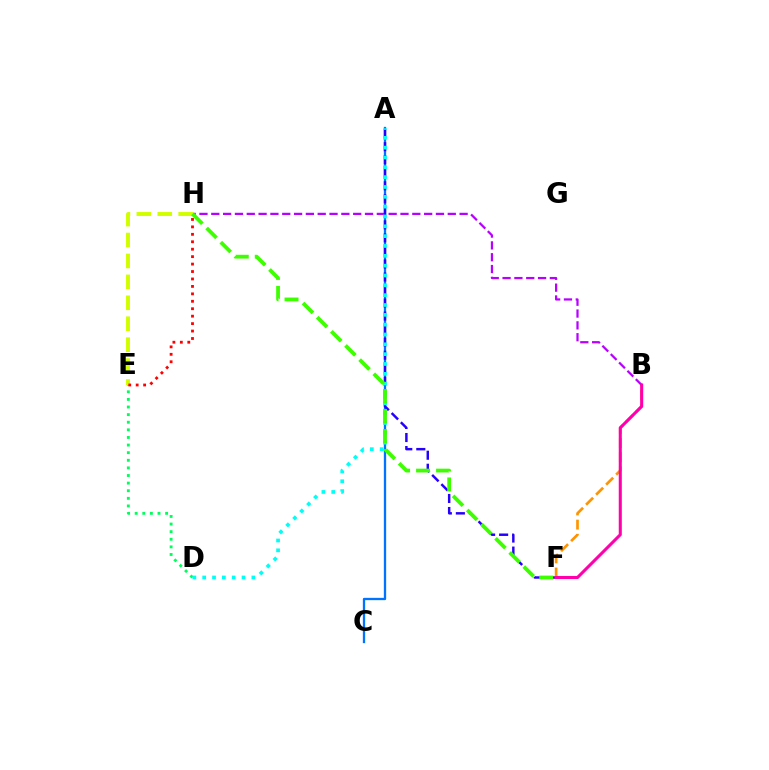{('B', 'H'): [{'color': '#b900ff', 'line_style': 'dashed', 'thickness': 1.61}], ('E', 'H'): [{'color': '#d1ff00', 'line_style': 'dashed', 'thickness': 2.84}, {'color': '#ff0000', 'line_style': 'dotted', 'thickness': 2.02}], ('D', 'E'): [{'color': '#00ff5c', 'line_style': 'dotted', 'thickness': 2.07}], ('A', 'C'): [{'color': '#0074ff', 'line_style': 'solid', 'thickness': 1.66}], ('A', 'F'): [{'color': '#2500ff', 'line_style': 'dashed', 'thickness': 1.77}], ('A', 'D'): [{'color': '#00fff6', 'line_style': 'dotted', 'thickness': 2.67}], ('B', 'F'): [{'color': '#ff9400', 'line_style': 'dashed', 'thickness': 1.93}, {'color': '#ff00ac', 'line_style': 'solid', 'thickness': 2.2}], ('F', 'H'): [{'color': '#3dff00', 'line_style': 'dashed', 'thickness': 2.72}]}